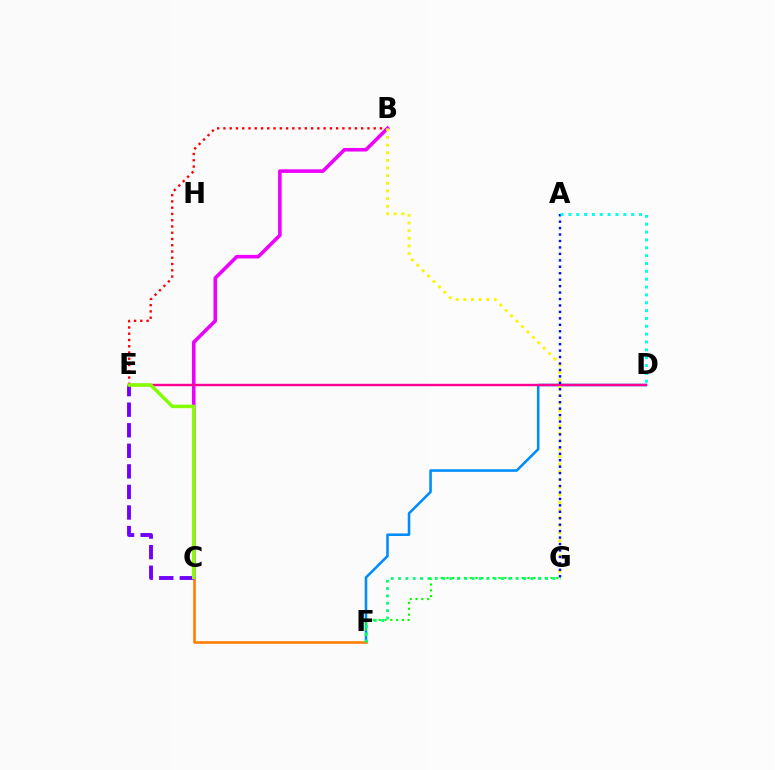{('D', 'F'): [{'color': '#008cff', 'line_style': 'solid', 'thickness': 1.85}], ('B', 'E'): [{'color': '#ff0000', 'line_style': 'dotted', 'thickness': 1.7}], ('C', 'F'): [{'color': '#ff7c00', 'line_style': 'solid', 'thickness': 1.86}], ('B', 'C'): [{'color': '#ee00ff', 'line_style': 'solid', 'thickness': 2.59}], ('D', 'E'): [{'color': '#ff0094', 'line_style': 'solid', 'thickness': 1.73}], ('F', 'G'): [{'color': '#08ff00', 'line_style': 'dotted', 'thickness': 1.57}, {'color': '#00ff74', 'line_style': 'dotted', 'thickness': 2.0}], ('C', 'E'): [{'color': '#7200ff', 'line_style': 'dashed', 'thickness': 2.79}, {'color': '#84ff00', 'line_style': 'solid', 'thickness': 2.52}], ('B', 'G'): [{'color': '#fcf500', 'line_style': 'dotted', 'thickness': 2.08}], ('A', 'G'): [{'color': '#0010ff', 'line_style': 'dotted', 'thickness': 1.75}], ('A', 'D'): [{'color': '#00fff6', 'line_style': 'dotted', 'thickness': 2.13}]}